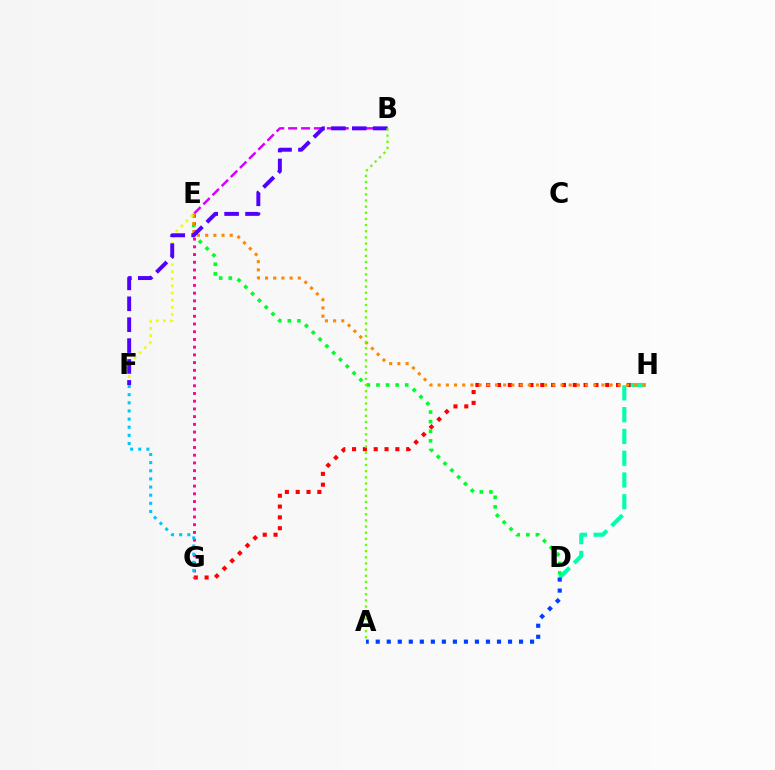{('G', 'H'): [{'color': '#ff0000', 'line_style': 'dotted', 'thickness': 2.94}], ('D', 'H'): [{'color': '#00ffaf', 'line_style': 'dashed', 'thickness': 2.96}], ('D', 'E'): [{'color': '#00ff27', 'line_style': 'dotted', 'thickness': 2.61}], ('B', 'E'): [{'color': '#d600ff', 'line_style': 'dashed', 'thickness': 1.75}], ('E', 'G'): [{'color': '#ff00a0', 'line_style': 'dotted', 'thickness': 2.1}], ('A', 'D'): [{'color': '#003fff', 'line_style': 'dotted', 'thickness': 3.0}], ('F', 'G'): [{'color': '#00c7ff', 'line_style': 'dotted', 'thickness': 2.21}], ('E', 'H'): [{'color': '#ff8800', 'line_style': 'dotted', 'thickness': 2.22}], ('E', 'F'): [{'color': '#eeff00', 'line_style': 'dotted', 'thickness': 1.94}], ('B', 'F'): [{'color': '#4f00ff', 'line_style': 'dashed', 'thickness': 2.84}], ('A', 'B'): [{'color': '#66ff00', 'line_style': 'dotted', 'thickness': 1.67}]}